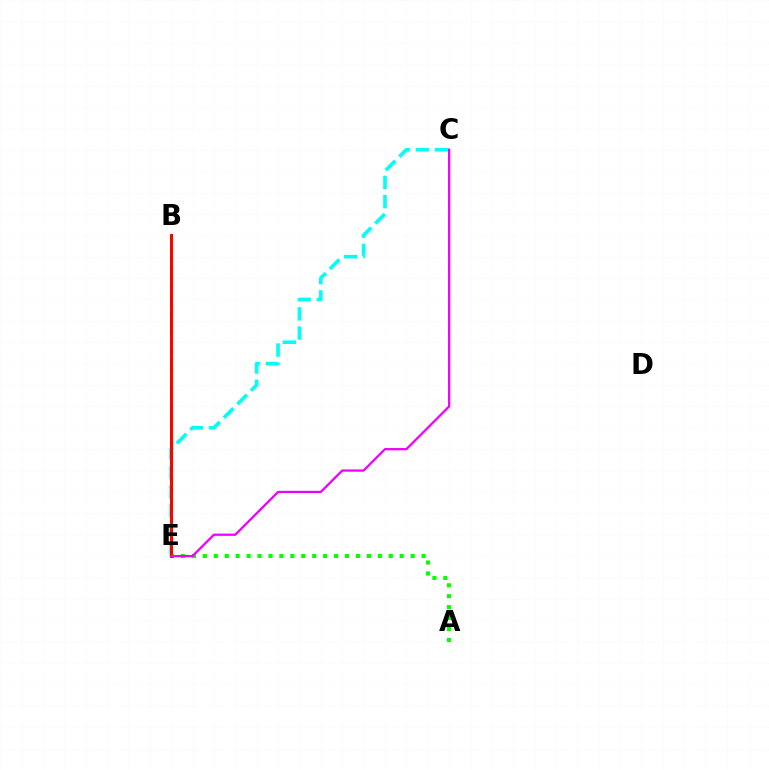{('B', 'E'): [{'color': '#0010ff', 'line_style': 'dashed', 'thickness': 2.04}, {'color': '#fcf500', 'line_style': 'dotted', 'thickness': 2.51}, {'color': '#ff0000', 'line_style': 'solid', 'thickness': 2.15}], ('C', 'E'): [{'color': '#00fff6', 'line_style': 'dashed', 'thickness': 2.61}, {'color': '#ee00ff', 'line_style': 'solid', 'thickness': 1.62}], ('A', 'E'): [{'color': '#08ff00', 'line_style': 'dotted', 'thickness': 2.97}]}